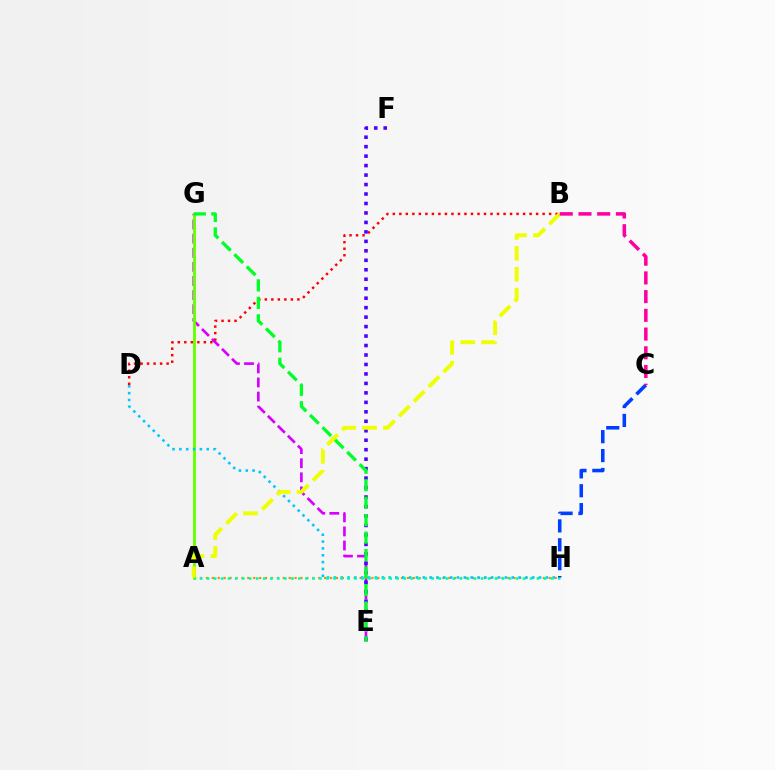{('B', 'D'): [{'color': '#ff0000', 'line_style': 'dotted', 'thickness': 1.77}], ('E', 'G'): [{'color': '#d600ff', 'line_style': 'dashed', 'thickness': 1.91}, {'color': '#00ff27', 'line_style': 'dashed', 'thickness': 2.37}], ('A', 'H'): [{'color': '#ff8800', 'line_style': 'dotted', 'thickness': 1.61}, {'color': '#00ffaf', 'line_style': 'dotted', 'thickness': 1.91}], ('E', 'F'): [{'color': '#4f00ff', 'line_style': 'dotted', 'thickness': 2.57}], ('A', 'G'): [{'color': '#66ff00', 'line_style': 'solid', 'thickness': 2.07}], ('D', 'H'): [{'color': '#00c7ff', 'line_style': 'dotted', 'thickness': 1.86}], ('C', 'H'): [{'color': '#003fff', 'line_style': 'dashed', 'thickness': 2.57}], ('A', 'B'): [{'color': '#eeff00', 'line_style': 'dashed', 'thickness': 2.84}], ('B', 'C'): [{'color': '#ff00a0', 'line_style': 'dashed', 'thickness': 2.54}]}